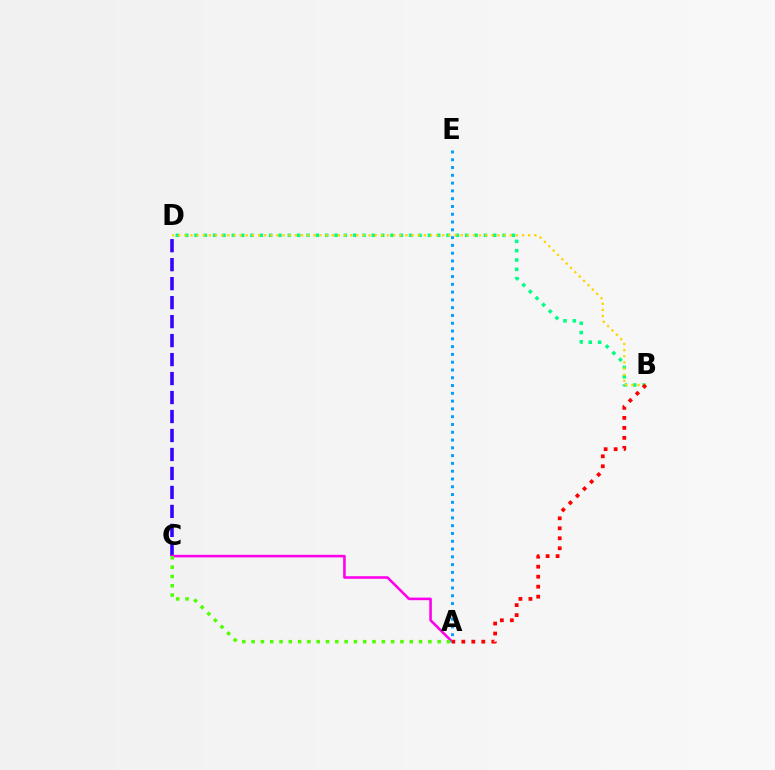{('B', 'D'): [{'color': '#00ff86', 'line_style': 'dotted', 'thickness': 2.54}, {'color': '#ffd500', 'line_style': 'dotted', 'thickness': 1.67}], ('C', 'D'): [{'color': '#3700ff', 'line_style': 'dashed', 'thickness': 2.58}], ('A', 'C'): [{'color': '#ff00ed', 'line_style': 'solid', 'thickness': 1.86}, {'color': '#4fff00', 'line_style': 'dotted', 'thickness': 2.53}], ('A', 'E'): [{'color': '#009eff', 'line_style': 'dotted', 'thickness': 2.12}], ('A', 'B'): [{'color': '#ff0000', 'line_style': 'dotted', 'thickness': 2.71}]}